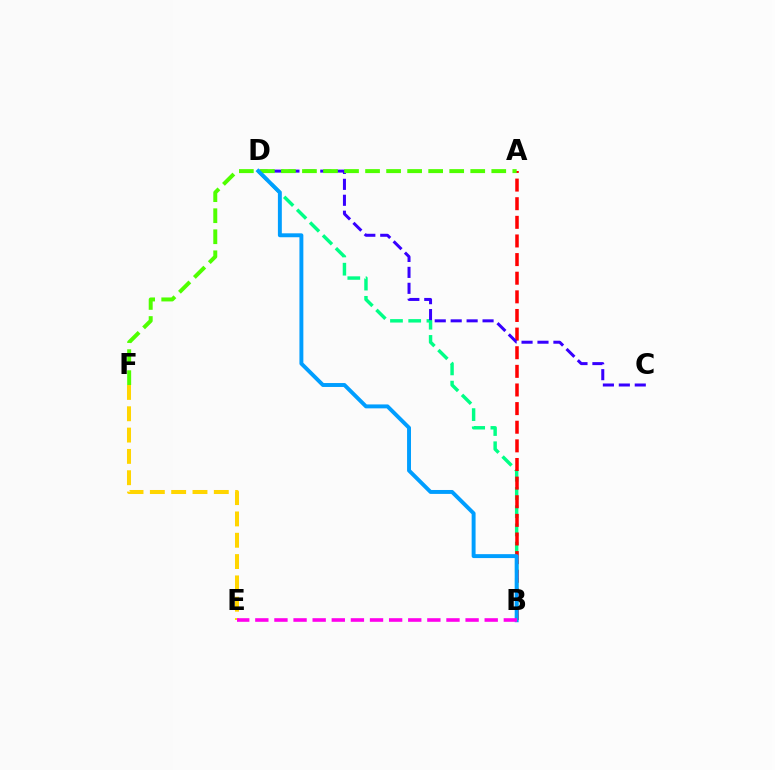{('B', 'D'): [{'color': '#00ff86', 'line_style': 'dashed', 'thickness': 2.48}, {'color': '#009eff', 'line_style': 'solid', 'thickness': 2.83}], ('A', 'B'): [{'color': '#ff0000', 'line_style': 'dashed', 'thickness': 2.53}], ('C', 'D'): [{'color': '#3700ff', 'line_style': 'dashed', 'thickness': 2.16}], ('E', 'F'): [{'color': '#ffd500', 'line_style': 'dashed', 'thickness': 2.9}], ('A', 'F'): [{'color': '#4fff00', 'line_style': 'dashed', 'thickness': 2.86}], ('B', 'E'): [{'color': '#ff00ed', 'line_style': 'dashed', 'thickness': 2.6}]}